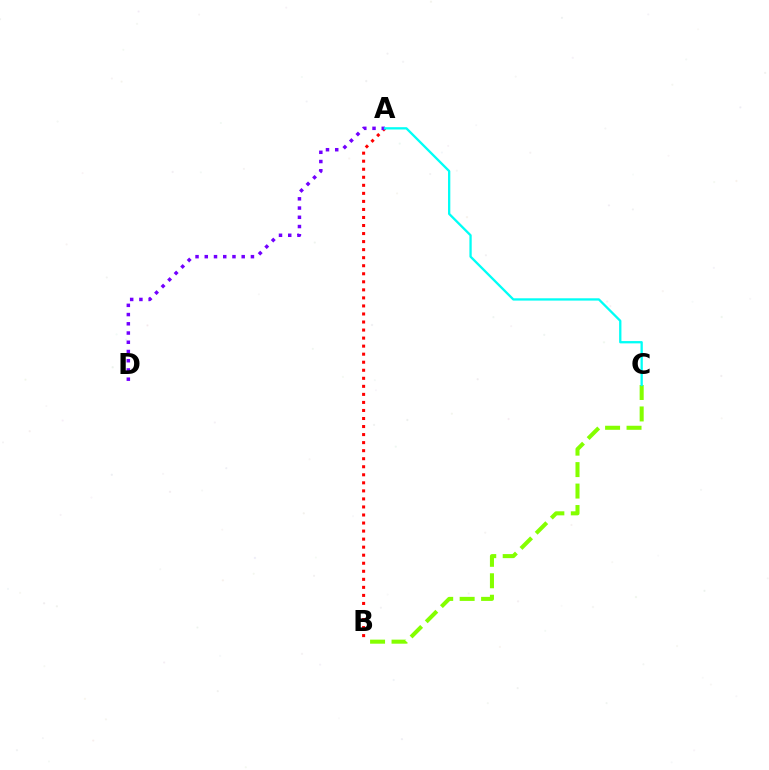{('A', 'B'): [{'color': '#ff0000', 'line_style': 'dotted', 'thickness': 2.18}], ('B', 'C'): [{'color': '#84ff00', 'line_style': 'dashed', 'thickness': 2.92}], ('A', 'D'): [{'color': '#7200ff', 'line_style': 'dotted', 'thickness': 2.51}], ('A', 'C'): [{'color': '#00fff6', 'line_style': 'solid', 'thickness': 1.66}]}